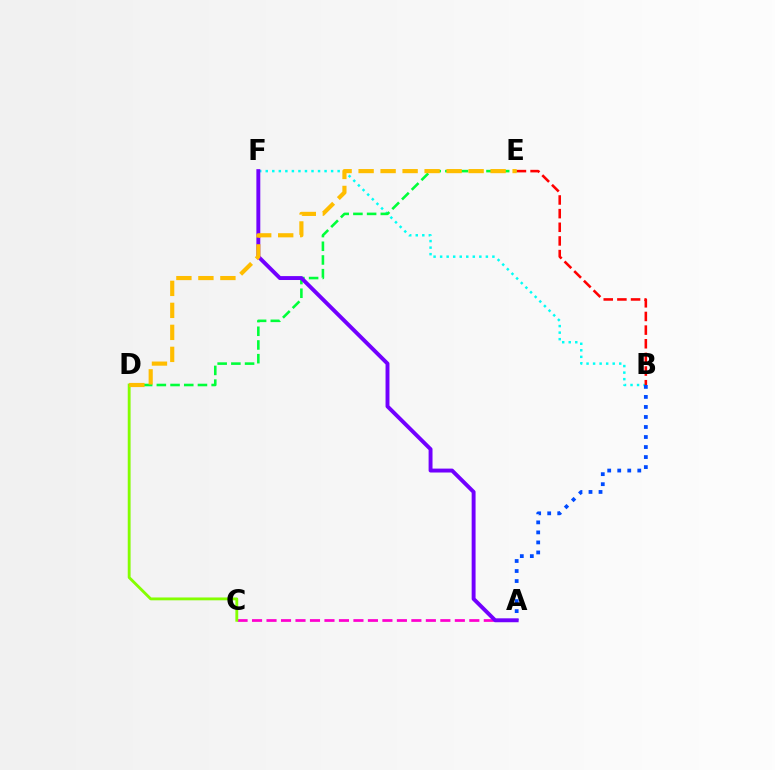{('A', 'C'): [{'color': '#ff00cf', 'line_style': 'dashed', 'thickness': 1.97}], ('B', 'F'): [{'color': '#00fff6', 'line_style': 'dotted', 'thickness': 1.78}], ('A', 'B'): [{'color': '#004bff', 'line_style': 'dotted', 'thickness': 2.72}], ('C', 'D'): [{'color': '#84ff00', 'line_style': 'solid', 'thickness': 2.05}], ('D', 'E'): [{'color': '#00ff39', 'line_style': 'dashed', 'thickness': 1.86}, {'color': '#ffbd00', 'line_style': 'dashed', 'thickness': 2.99}], ('A', 'F'): [{'color': '#7200ff', 'line_style': 'solid', 'thickness': 2.82}], ('B', 'E'): [{'color': '#ff0000', 'line_style': 'dashed', 'thickness': 1.85}]}